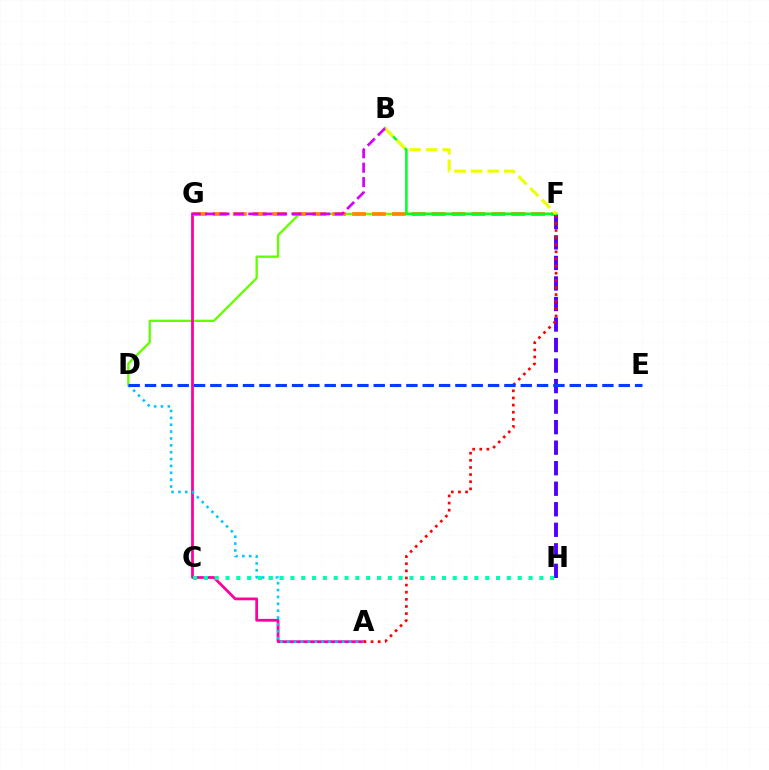{('D', 'F'): [{'color': '#66ff00', 'line_style': 'solid', 'thickness': 1.68}], ('A', 'G'): [{'color': '#ff00a0', 'line_style': 'solid', 'thickness': 1.99}], ('F', 'G'): [{'color': '#ff8800', 'line_style': 'dashed', 'thickness': 2.7}], ('F', 'H'): [{'color': '#4f00ff', 'line_style': 'dashed', 'thickness': 2.79}], ('A', 'F'): [{'color': '#ff0000', 'line_style': 'dotted', 'thickness': 1.94}], ('B', 'F'): [{'color': '#00ff27', 'line_style': 'solid', 'thickness': 1.83}, {'color': '#eeff00', 'line_style': 'dashed', 'thickness': 2.25}], ('A', 'D'): [{'color': '#00c7ff', 'line_style': 'dotted', 'thickness': 1.87}], ('D', 'E'): [{'color': '#003fff', 'line_style': 'dashed', 'thickness': 2.22}], ('B', 'G'): [{'color': '#d600ff', 'line_style': 'dashed', 'thickness': 1.96}], ('C', 'H'): [{'color': '#00ffaf', 'line_style': 'dotted', 'thickness': 2.94}]}